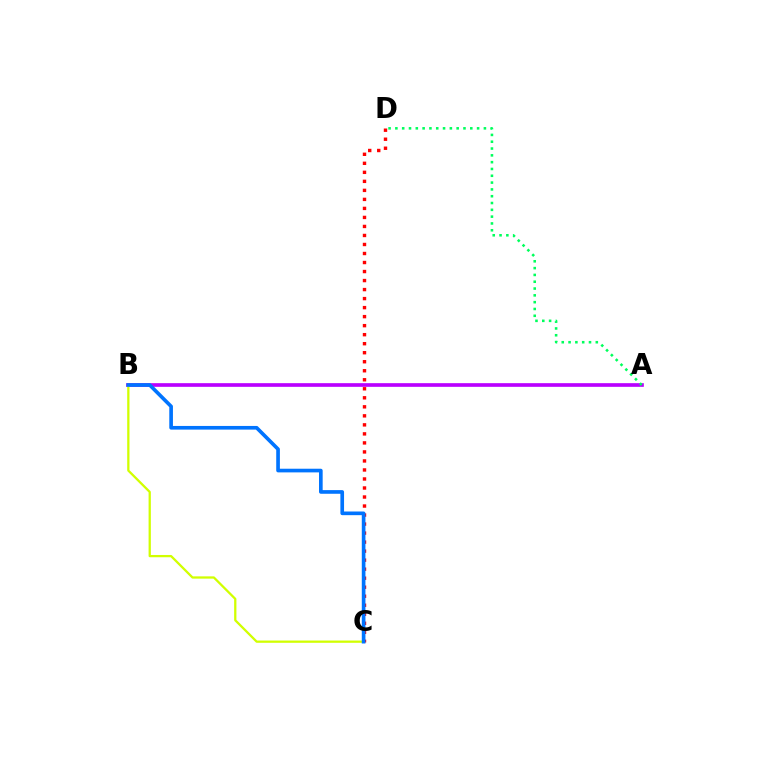{('A', 'B'): [{'color': '#b900ff', 'line_style': 'solid', 'thickness': 2.64}], ('C', 'D'): [{'color': '#ff0000', 'line_style': 'dotted', 'thickness': 2.45}], ('B', 'C'): [{'color': '#d1ff00', 'line_style': 'solid', 'thickness': 1.63}, {'color': '#0074ff', 'line_style': 'solid', 'thickness': 2.63}], ('A', 'D'): [{'color': '#00ff5c', 'line_style': 'dotted', 'thickness': 1.85}]}